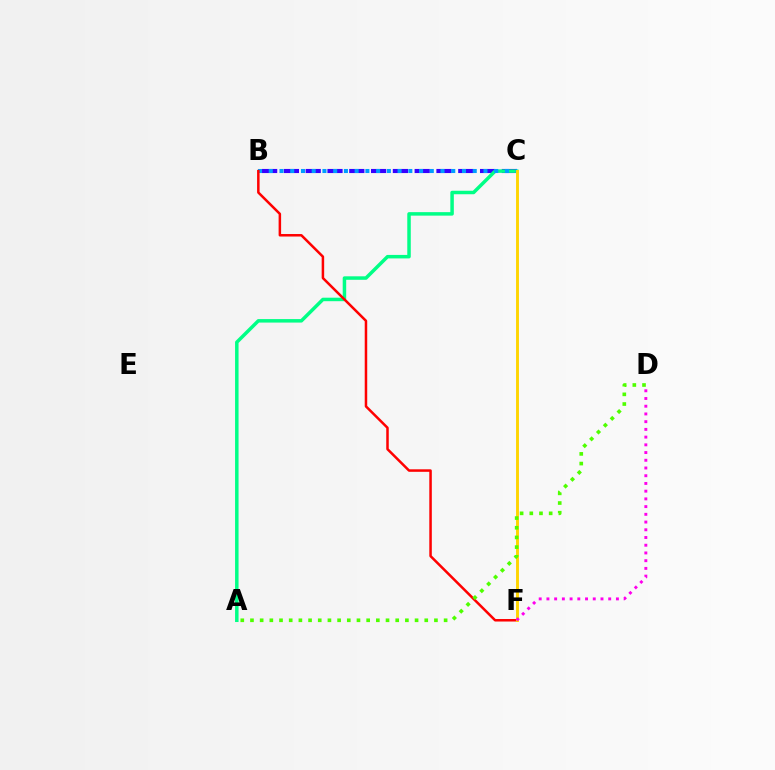{('B', 'C'): [{'color': '#3700ff', 'line_style': 'dashed', 'thickness': 2.96}, {'color': '#009eff', 'line_style': 'dotted', 'thickness': 2.92}], ('A', 'C'): [{'color': '#00ff86', 'line_style': 'solid', 'thickness': 2.51}], ('B', 'F'): [{'color': '#ff0000', 'line_style': 'solid', 'thickness': 1.8}], ('C', 'F'): [{'color': '#ffd500', 'line_style': 'solid', 'thickness': 2.09}], ('D', 'F'): [{'color': '#ff00ed', 'line_style': 'dotted', 'thickness': 2.1}], ('A', 'D'): [{'color': '#4fff00', 'line_style': 'dotted', 'thickness': 2.63}]}